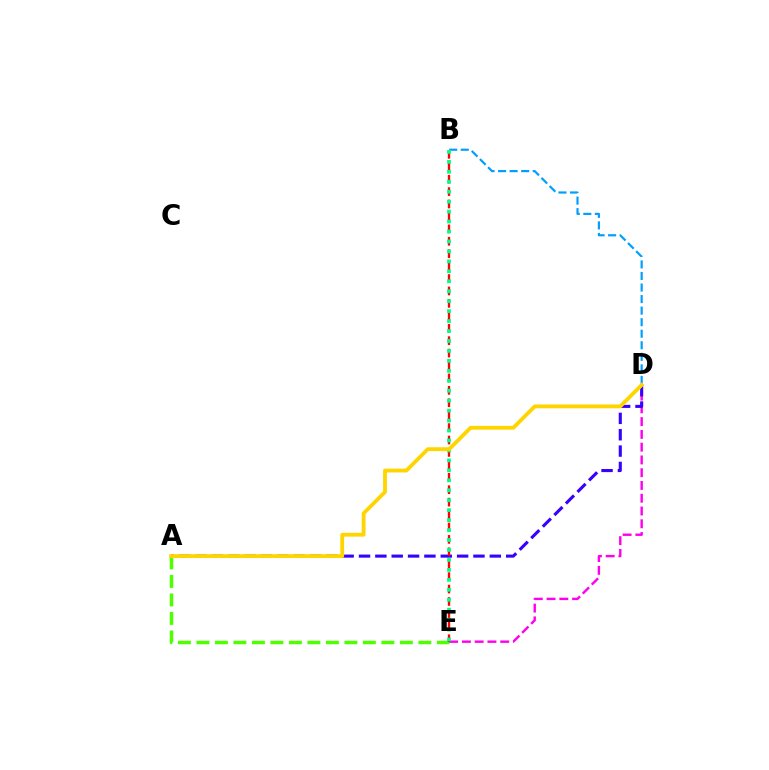{('B', 'D'): [{'color': '#009eff', 'line_style': 'dashed', 'thickness': 1.57}], ('A', 'E'): [{'color': '#4fff00', 'line_style': 'dashed', 'thickness': 2.51}], ('D', 'E'): [{'color': '#ff00ed', 'line_style': 'dashed', 'thickness': 1.73}], ('A', 'D'): [{'color': '#3700ff', 'line_style': 'dashed', 'thickness': 2.22}, {'color': '#ffd500', 'line_style': 'solid', 'thickness': 2.75}], ('B', 'E'): [{'color': '#ff0000', 'line_style': 'dashed', 'thickness': 1.69}, {'color': '#00ff86', 'line_style': 'dotted', 'thickness': 2.7}]}